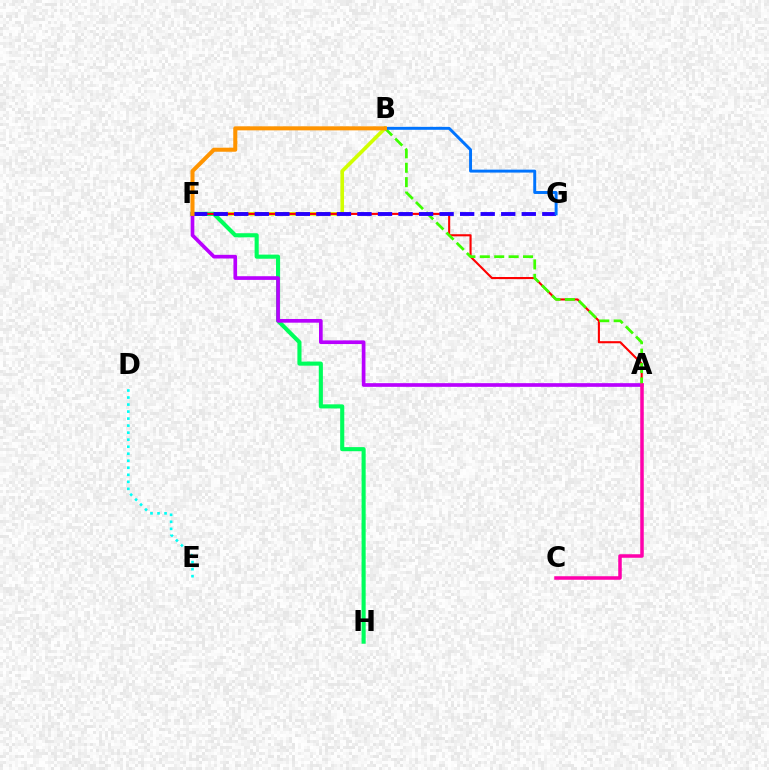{('B', 'F'): [{'color': '#d1ff00', 'line_style': 'solid', 'thickness': 2.62}, {'color': '#ff9400', 'line_style': 'solid', 'thickness': 2.91}], ('F', 'H'): [{'color': '#00ff5c', 'line_style': 'solid', 'thickness': 2.96}], ('A', 'F'): [{'color': '#ff0000', 'line_style': 'solid', 'thickness': 1.52}, {'color': '#b900ff', 'line_style': 'solid', 'thickness': 2.65}], ('A', 'B'): [{'color': '#3dff00', 'line_style': 'dashed', 'thickness': 1.96}], ('F', 'G'): [{'color': '#2500ff', 'line_style': 'dashed', 'thickness': 2.79}], ('D', 'E'): [{'color': '#00fff6', 'line_style': 'dotted', 'thickness': 1.91}], ('B', 'G'): [{'color': '#0074ff', 'line_style': 'solid', 'thickness': 2.11}], ('A', 'C'): [{'color': '#ff00ac', 'line_style': 'solid', 'thickness': 2.53}]}